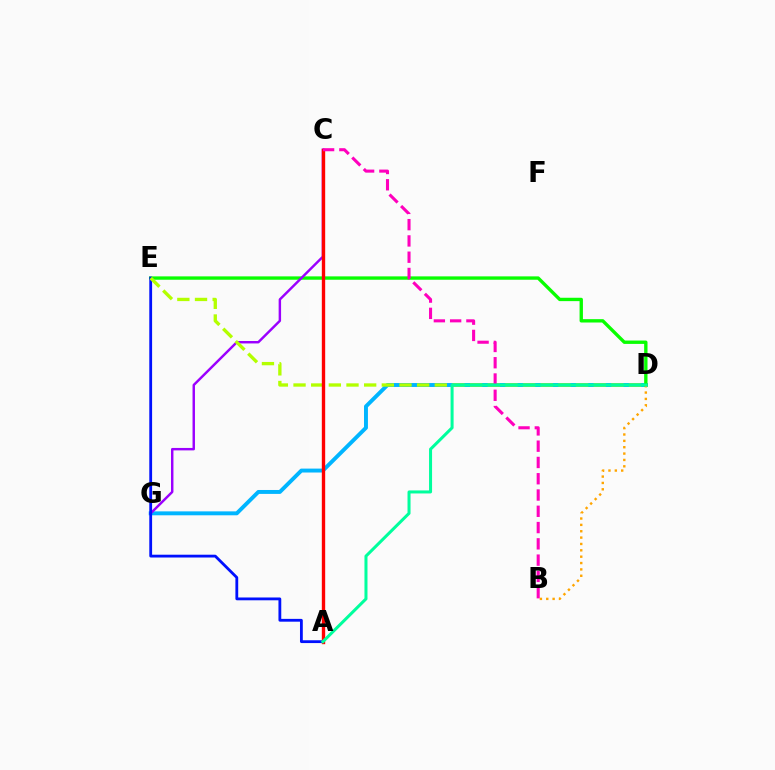{('D', 'G'): [{'color': '#00b5ff', 'line_style': 'solid', 'thickness': 2.82}], ('D', 'E'): [{'color': '#08ff00', 'line_style': 'solid', 'thickness': 2.42}, {'color': '#b3ff00', 'line_style': 'dashed', 'thickness': 2.4}], ('B', 'D'): [{'color': '#ffa500', 'line_style': 'dotted', 'thickness': 1.73}], ('C', 'G'): [{'color': '#9b00ff', 'line_style': 'solid', 'thickness': 1.76}], ('A', 'E'): [{'color': '#0010ff', 'line_style': 'solid', 'thickness': 2.02}], ('A', 'C'): [{'color': '#ff0000', 'line_style': 'solid', 'thickness': 2.42}], ('B', 'C'): [{'color': '#ff00bd', 'line_style': 'dashed', 'thickness': 2.21}], ('A', 'D'): [{'color': '#00ff9d', 'line_style': 'solid', 'thickness': 2.18}]}